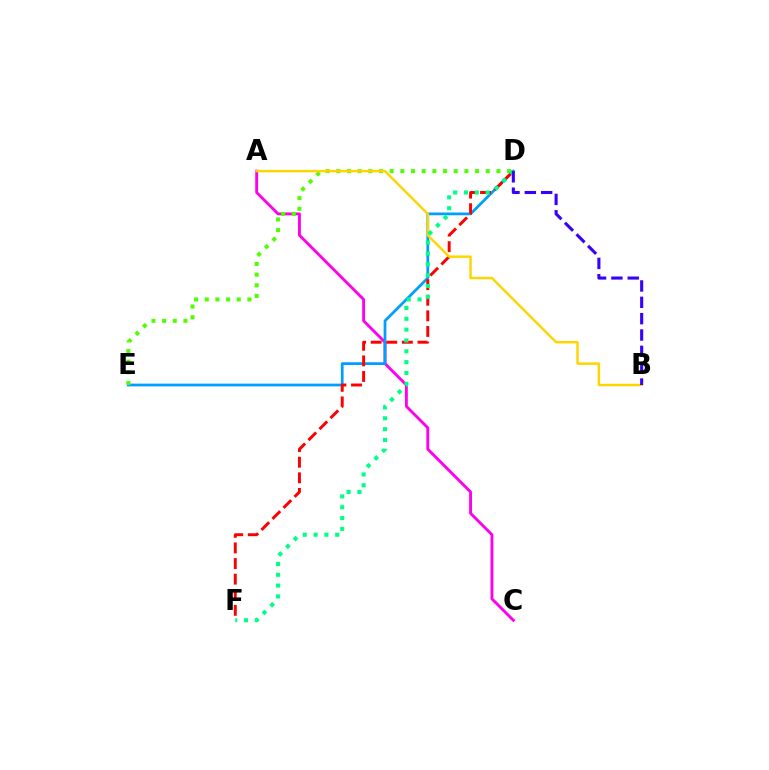{('A', 'C'): [{'color': '#ff00ed', 'line_style': 'solid', 'thickness': 2.06}], ('D', 'E'): [{'color': '#009eff', 'line_style': 'solid', 'thickness': 1.98}, {'color': '#4fff00', 'line_style': 'dotted', 'thickness': 2.9}], ('D', 'F'): [{'color': '#ff0000', 'line_style': 'dashed', 'thickness': 2.12}, {'color': '#00ff86', 'line_style': 'dotted', 'thickness': 2.94}], ('A', 'B'): [{'color': '#ffd500', 'line_style': 'solid', 'thickness': 1.76}], ('B', 'D'): [{'color': '#3700ff', 'line_style': 'dashed', 'thickness': 2.22}]}